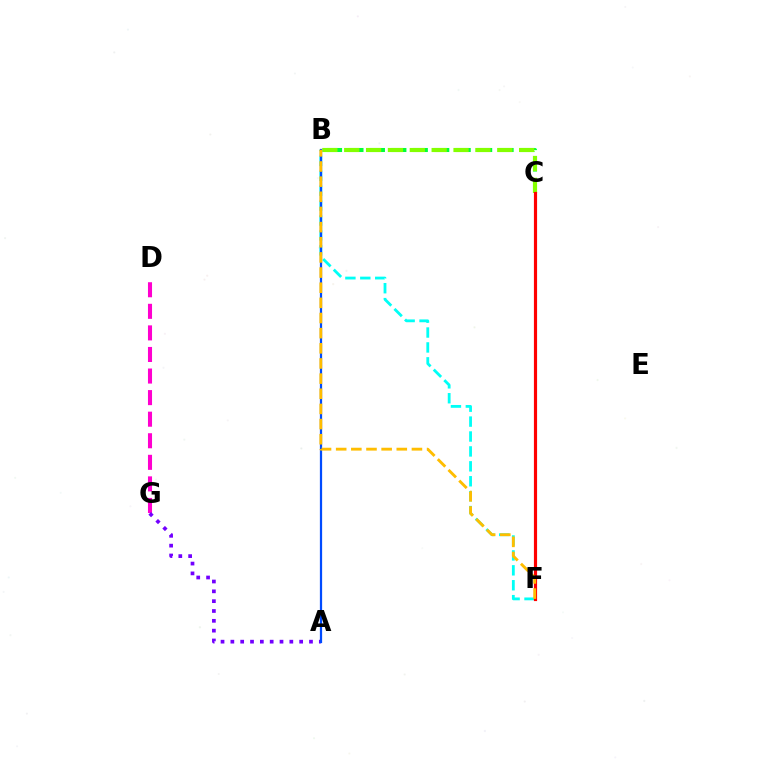{('D', 'G'): [{'color': '#ff00cf', 'line_style': 'dashed', 'thickness': 2.93}], ('B', 'F'): [{'color': '#00fff6', 'line_style': 'dashed', 'thickness': 2.03}, {'color': '#ffbd00', 'line_style': 'dashed', 'thickness': 2.06}], ('B', 'C'): [{'color': '#00ff39', 'line_style': 'dashed', 'thickness': 2.91}, {'color': '#84ff00', 'line_style': 'dashed', 'thickness': 2.97}], ('C', 'F'): [{'color': '#ff0000', 'line_style': 'solid', 'thickness': 2.29}], ('A', 'G'): [{'color': '#7200ff', 'line_style': 'dotted', 'thickness': 2.67}], ('A', 'B'): [{'color': '#004bff', 'line_style': 'solid', 'thickness': 1.62}]}